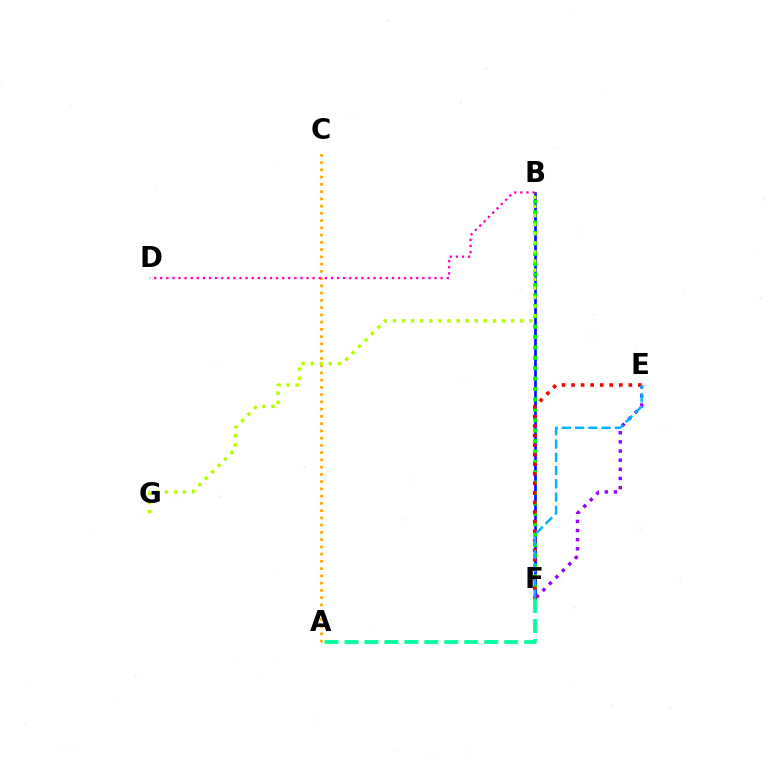{('B', 'F'): [{'color': '#0010ff', 'line_style': 'solid', 'thickness': 1.95}, {'color': '#08ff00', 'line_style': 'dotted', 'thickness': 2.83}], ('E', 'F'): [{'color': '#9b00ff', 'line_style': 'dotted', 'thickness': 2.48}, {'color': '#ff0000', 'line_style': 'dotted', 'thickness': 2.59}, {'color': '#00b5ff', 'line_style': 'dashed', 'thickness': 1.8}], ('A', 'F'): [{'color': '#00ff9d', 'line_style': 'dashed', 'thickness': 2.71}], ('A', 'C'): [{'color': '#ffa500', 'line_style': 'dotted', 'thickness': 1.97}], ('B', 'G'): [{'color': '#b3ff00', 'line_style': 'dotted', 'thickness': 2.47}], ('B', 'D'): [{'color': '#ff00bd', 'line_style': 'dotted', 'thickness': 1.66}]}